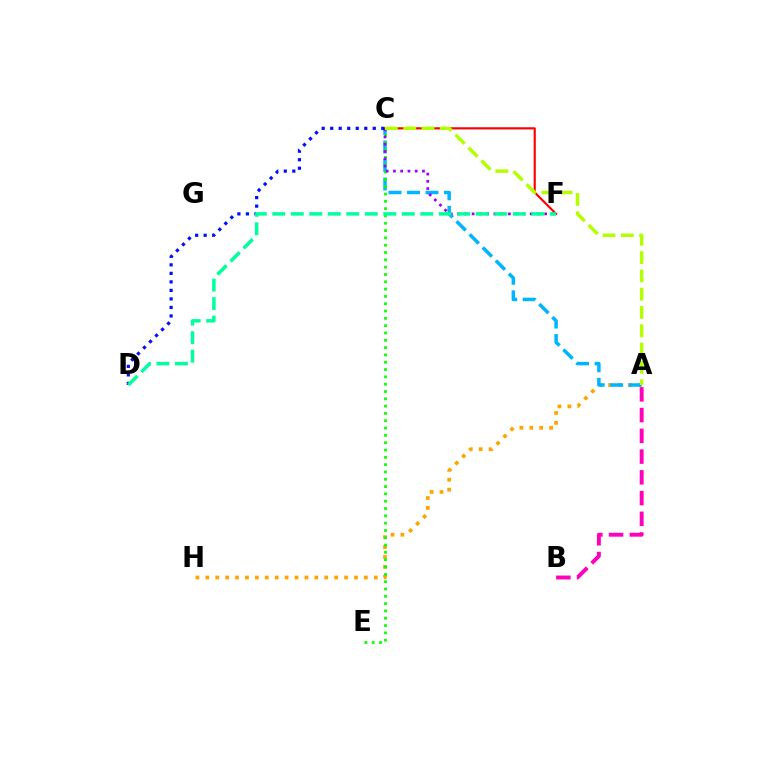{('A', 'H'): [{'color': '#ffa500', 'line_style': 'dotted', 'thickness': 2.69}], ('A', 'C'): [{'color': '#00b5ff', 'line_style': 'dashed', 'thickness': 2.51}, {'color': '#b3ff00', 'line_style': 'dashed', 'thickness': 2.49}], ('C', 'E'): [{'color': '#08ff00', 'line_style': 'dotted', 'thickness': 1.99}], ('C', 'F'): [{'color': '#9b00ff', 'line_style': 'dotted', 'thickness': 1.97}, {'color': '#ff0000', 'line_style': 'solid', 'thickness': 1.55}], ('C', 'D'): [{'color': '#0010ff', 'line_style': 'dotted', 'thickness': 2.31}], ('D', 'F'): [{'color': '#00ff9d', 'line_style': 'dashed', 'thickness': 2.51}], ('A', 'B'): [{'color': '#ff00bd', 'line_style': 'dashed', 'thickness': 2.82}]}